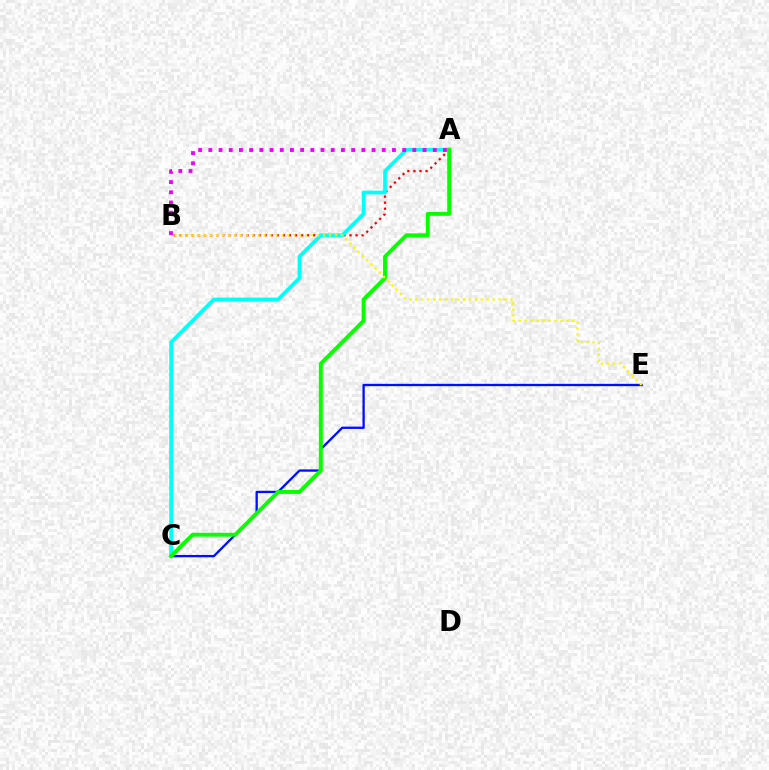{('C', 'E'): [{'color': '#0010ff', 'line_style': 'solid', 'thickness': 1.67}], ('A', 'B'): [{'color': '#ff0000', 'line_style': 'dotted', 'thickness': 1.65}, {'color': '#ee00ff', 'line_style': 'dotted', 'thickness': 2.77}], ('A', 'C'): [{'color': '#00fff6', 'line_style': 'solid', 'thickness': 2.66}, {'color': '#08ff00', 'line_style': 'solid', 'thickness': 2.81}], ('B', 'E'): [{'color': '#fcf500', 'line_style': 'dotted', 'thickness': 1.62}]}